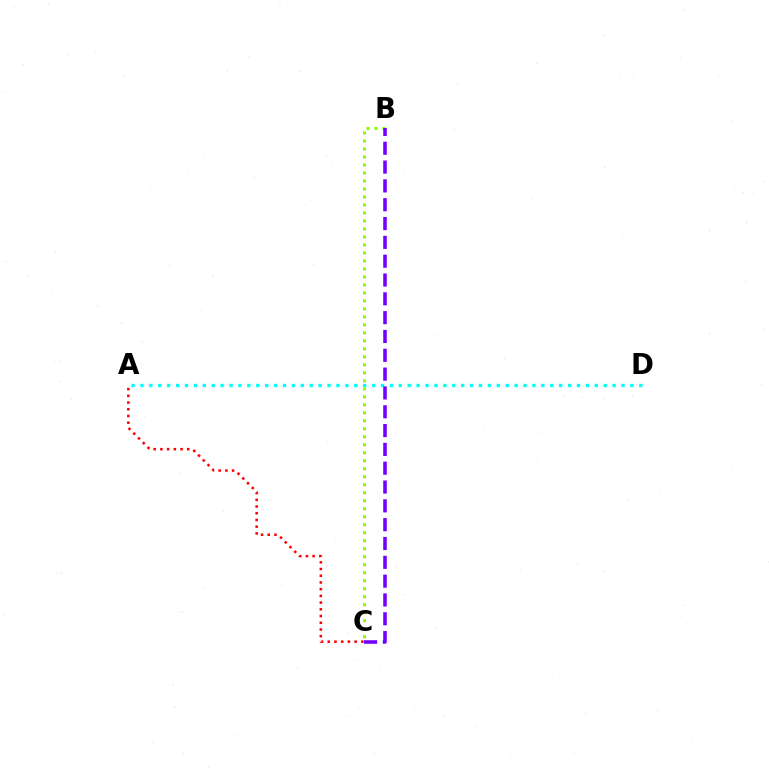{('A', 'C'): [{'color': '#ff0000', 'line_style': 'dotted', 'thickness': 1.82}], ('A', 'D'): [{'color': '#00fff6', 'line_style': 'dotted', 'thickness': 2.42}], ('B', 'C'): [{'color': '#84ff00', 'line_style': 'dotted', 'thickness': 2.17}, {'color': '#7200ff', 'line_style': 'dashed', 'thickness': 2.56}]}